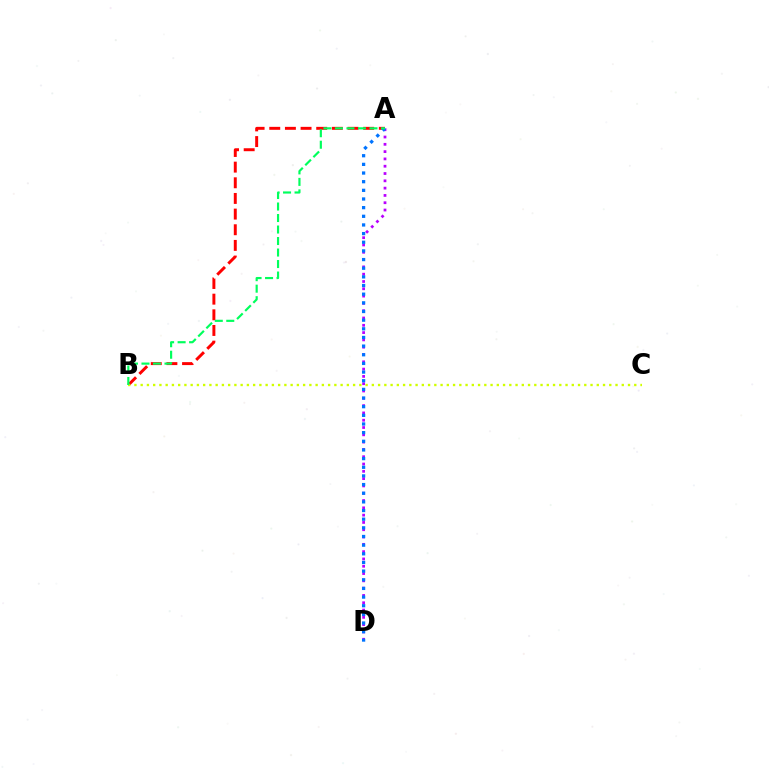{('A', 'B'): [{'color': '#ff0000', 'line_style': 'dashed', 'thickness': 2.13}, {'color': '#00ff5c', 'line_style': 'dashed', 'thickness': 1.56}], ('A', 'D'): [{'color': '#b900ff', 'line_style': 'dotted', 'thickness': 1.98}, {'color': '#0074ff', 'line_style': 'dotted', 'thickness': 2.35}], ('B', 'C'): [{'color': '#d1ff00', 'line_style': 'dotted', 'thickness': 1.7}]}